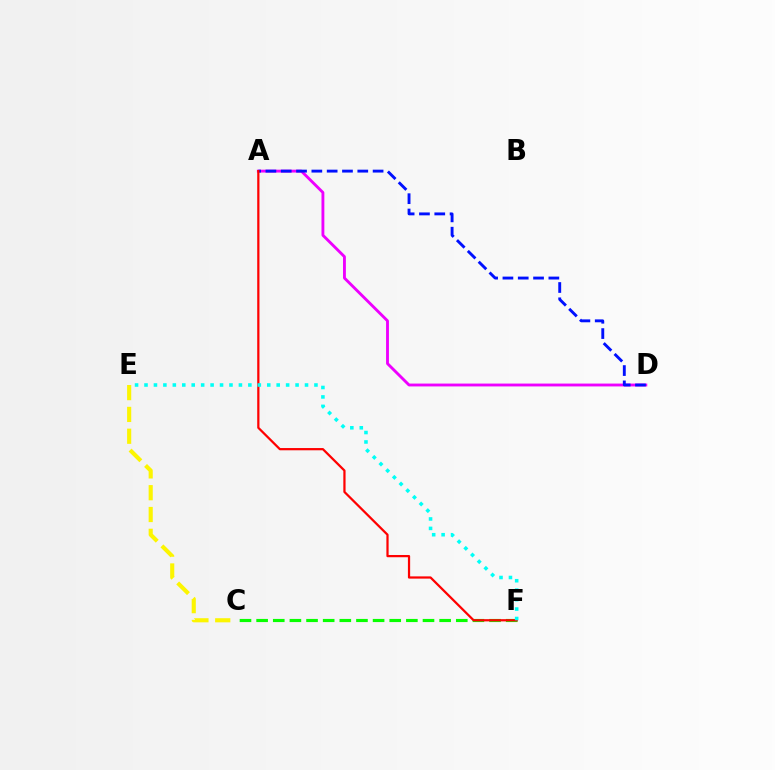{('C', 'F'): [{'color': '#08ff00', 'line_style': 'dashed', 'thickness': 2.26}], ('C', 'E'): [{'color': '#fcf500', 'line_style': 'dashed', 'thickness': 2.96}], ('A', 'D'): [{'color': '#ee00ff', 'line_style': 'solid', 'thickness': 2.06}, {'color': '#0010ff', 'line_style': 'dashed', 'thickness': 2.08}], ('A', 'F'): [{'color': '#ff0000', 'line_style': 'solid', 'thickness': 1.61}], ('E', 'F'): [{'color': '#00fff6', 'line_style': 'dotted', 'thickness': 2.57}]}